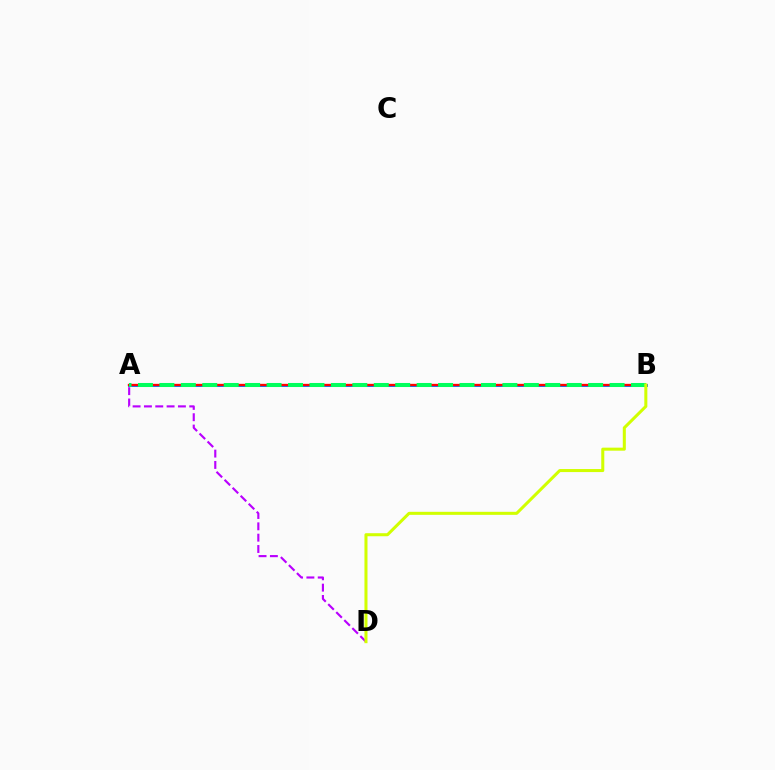{('A', 'D'): [{'color': '#b900ff', 'line_style': 'dashed', 'thickness': 1.54}], ('A', 'B'): [{'color': '#0074ff', 'line_style': 'solid', 'thickness': 2.07}, {'color': '#ff0000', 'line_style': 'solid', 'thickness': 1.67}, {'color': '#00ff5c', 'line_style': 'dashed', 'thickness': 2.91}], ('B', 'D'): [{'color': '#d1ff00', 'line_style': 'solid', 'thickness': 2.19}]}